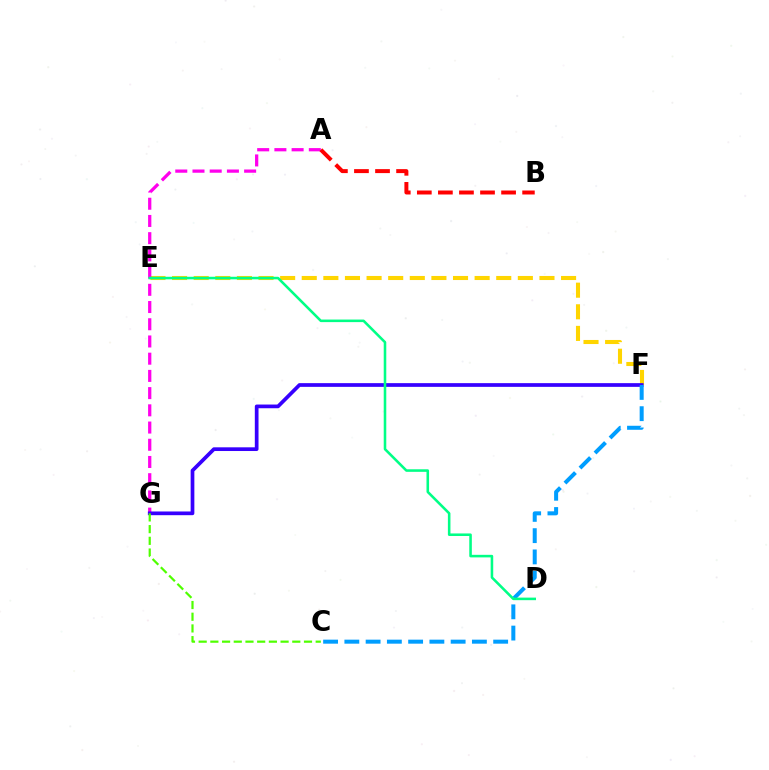{('E', 'F'): [{'color': '#ffd500', 'line_style': 'dashed', 'thickness': 2.94}], ('A', 'G'): [{'color': '#ff00ed', 'line_style': 'dashed', 'thickness': 2.34}], ('F', 'G'): [{'color': '#3700ff', 'line_style': 'solid', 'thickness': 2.67}], ('C', 'F'): [{'color': '#009eff', 'line_style': 'dashed', 'thickness': 2.89}], ('C', 'G'): [{'color': '#4fff00', 'line_style': 'dashed', 'thickness': 1.59}], ('D', 'E'): [{'color': '#00ff86', 'line_style': 'solid', 'thickness': 1.84}], ('A', 'B'): [{'color': '#ff0000', 'line_style': 'dashed', 'thickness': 2.86}]}